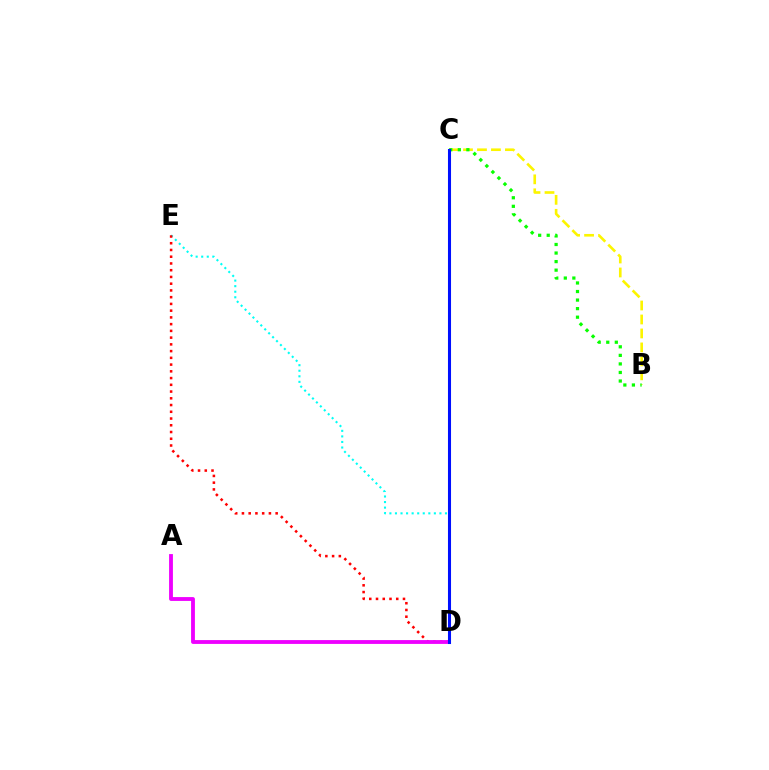{('D', 'E'): [{'color': '#00fff6', 'line_style': 'dotted', 'thickness': 1.51}, {'color': '#ff0000', 'line_style': 'dotted', 'thickness': 1.83}], ('A', 'D'): [{'color': '#ee00ff', 'line_style': 'solid', 'thickness': 2.76}], ('B', 'C'): [{'color': '#fcf500', 'line_style': 'dashed', 'thickness': 1.9}, {'color': '#08ff00', 'line_style': 'dotted', 'thickness': 2.32}], ('C', 'D'): [{'color': '#0010ff', 'line_style': 'solid', 'thickness': 2.21}]}